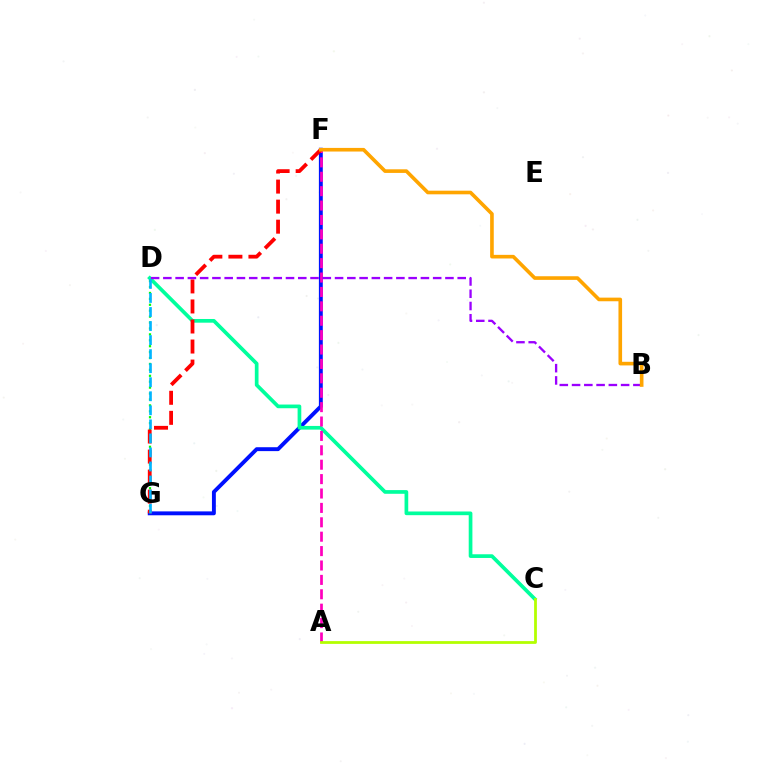{('F', 'G'): [{'color': '#0010ff', 'line_style': 'solid', 'thickness': 2.81}, {'color': '#ff0000', 'line_style': 'dashed', 'thickness': 2.72}], ('C', 'D'): [{'color': '#00ff9d', 'line_style': 'solid', 'thickness': 2.66}], ('D', 'G'): [{'color': '#08ff00', 'line_style': 'dotted', 'thickness': 1.61}, {'color': '#00b5ff', 'line_style': 'dashed', 'thickness': 1.91}], ('A', 'F'): [{'color': '#ff00bd', 'line_style': 'dashed', 'thickness': 1.96}], ('A', 'C'): [{'color': '#b3ff00', 'line_style': 'solid', 'thickness': 2.0}], ('B', 'D'): [{'color': '#9b00ff', 'line_style': 'dashed', 'thickness': 1.67}], ('B', 'F'): [{'color': '#ffa500', 'line_style': 'solid', 'thickness': 2.61}]}